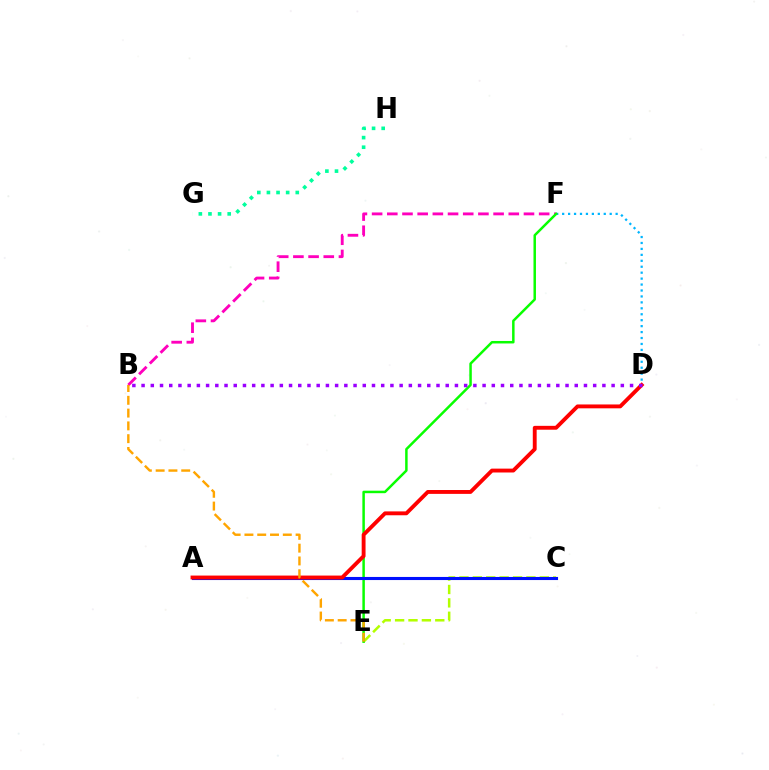{('D', 'F'): [{'color': '#00b5ff', 'line_style': 'dotted', 'thickness': 1.61}], ('C', 'E'): [{'color': '#b3ff00', 'line_style': 'dashed', 'thickness': 1.82}], ('B', 'F'): [{'color': '#ff00bd', 'line_style': 'dashed', 'thickness': 2.06}], ('E', 'F'): [{'color': '#08ff00', 'line_style': 'solid', 'thickness': 1.79}], ('A', 'C'): [{'color': '#0010ff', 'line_style': 'solid', 'thickness': 2.23}], ('G', 'H'): [{'color': '#00ff9d', 'line_style': 'dotted', 'thickness': 2.61}], ('A', 'D'): [{'color': '#ff0000', 'line_style': 'solid', 'thickness': 2.78}], ('B', 'D'): [{'color': '#9b00ff', 'line_style': 'dotted', 'thickness': 2.5}], ('B', 'E'): [{'color': '#ffa500', 'line_style': 'dashed', 'thickness': 1.74}]}